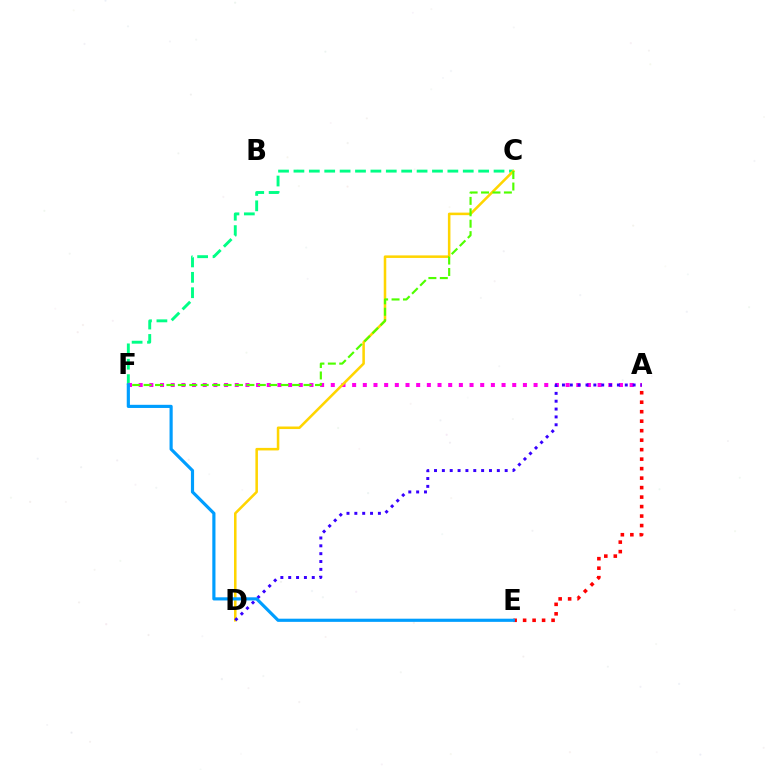{('C', 'F'): [{'color': '#00ff86', 'line_style': 'dashed', 'thickness': 2.09}, {'color': '#4fff00', 'line_style': 'dashed', 'thickness': 1.55}], ('A', 'F'): [{'color': '#ff00ed', 'line_style': 'dotted', 'thickness': 2.9}], ('A', 'E'): [{'color': '#ff0000', 'line_style': 'dotted', 'thickness': 2.58}], ('C', 'D'): [{'color': '#ffd500', 'line_style': 'solid', 'thickness': 1.83}], ('A', 'D'): [{'color': '#3700ff', 'line_style': 'dotted', 'thickness': 2.13}], ('E', 'F'): [{'color': '#009eff', 'line_style': 'solid', 'thickness': 2.28}]}